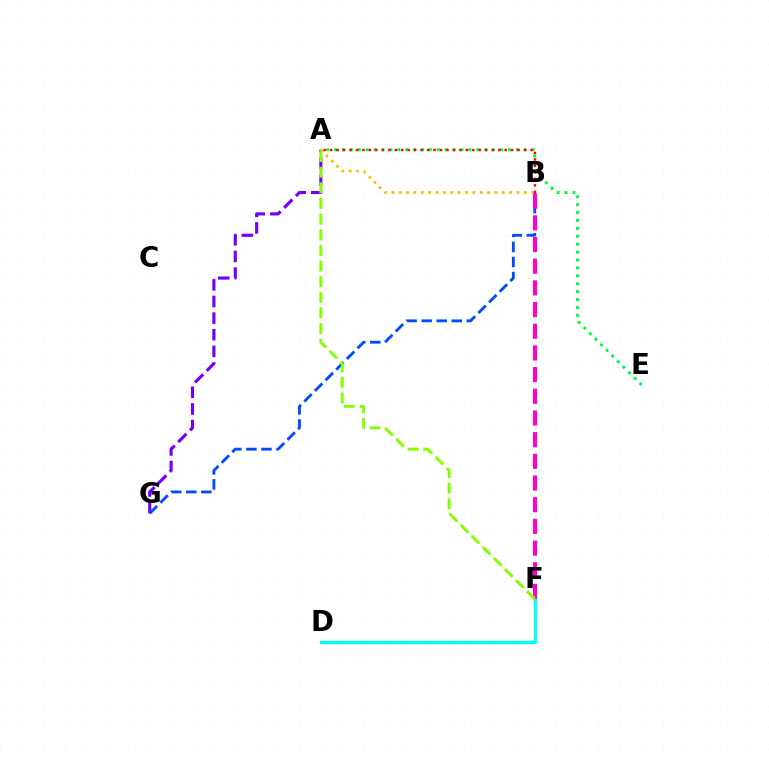{('A', 'G'): [{'color': '#7200ff', 'line_style': 'dashed', 'thickness': 2.26}], ('B', 'G'): [{'color': '#004bff', 'line_style': 'dashed', 'thickness': 2.05}], ('A', 'E'): [{'color': '#00ff39', 'line_style': 'dotted', 'thickness': 2.15}], ('D', 'F'): [{'color': '#00fff6', 'line_style': 'solid', 'thickness': 2.42}], ('A', 'B'): [{'color': '#ffbd00', 'line_style': 'dotted', 'thickness': 2.0}, {'color': '#ff0000', 'line_style': 'dotted', 'thickness': 1.76}], ('B', 'F'): [{'color': '#ff00cf', 'line_style': 'dashed', 'thickness': 2.95}], ('A', 'F'): [{'color': '#84ff00', 'line_style': 'dashed', 'thickness': 2.12}]}